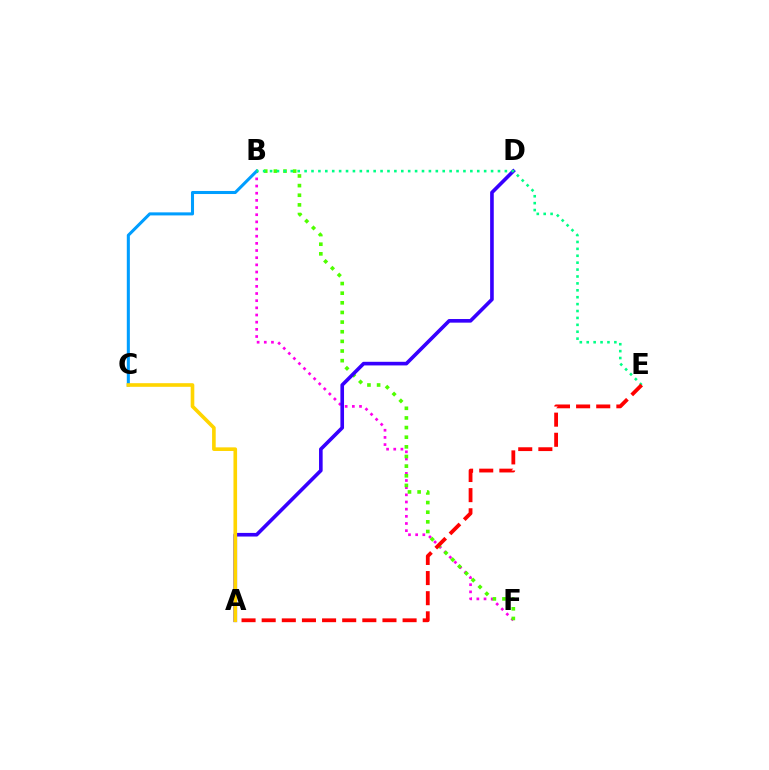{('B', 'F'): [{'color': '#ff00ed', 'line_style': 'dotted', 'thickness': 1.95}, {'color': '#4fff00', 'line_style': 'dotted', 'thickness': 2.62}], ('A', 'D'): [{'color': '#3700ff', 'line_style': 'solid', 'thickness': 2.61}], ('B', 'C'): [{'color': '#009eff', 'line_style': 'solid', 'thickness': 2.2}], ('B', 'E'): [{'color': '#00ff86', 'line_style': 'dotted', 'thickness': 1.88}], ('A', 'E'): [{'color': '#ff0000', 'line_style': 'dashed', 'thickness': 2.73}], ('A', 'C'): [{'color': '#ffd500', 'line_style': 'solid', 'thickness': 2.61}]}